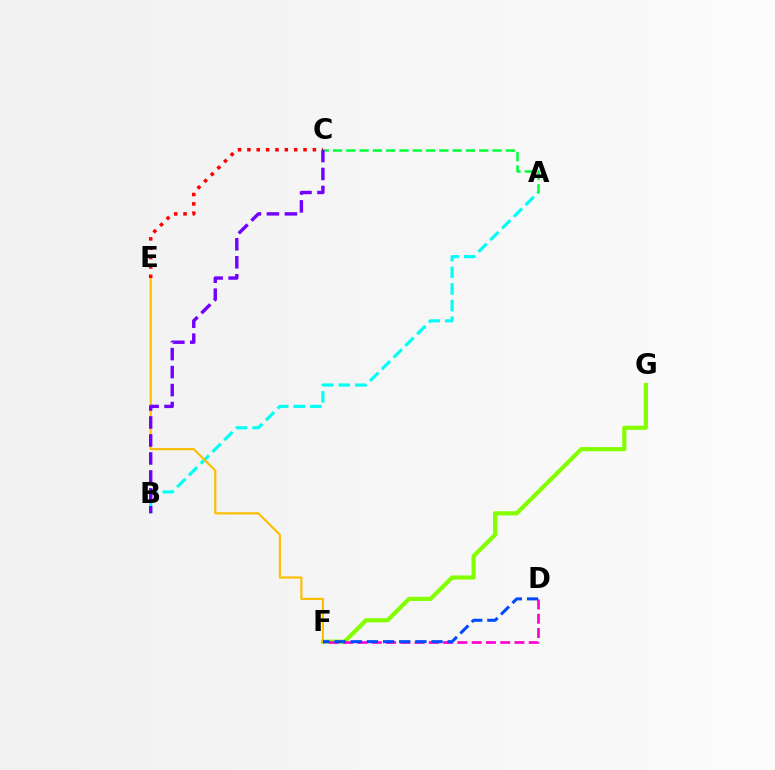{('A', 'B'): [{'color': '#00fff6', 'line_style': 'dashed', 'thickness': 2.26}], ('F', 'G'): [{'color': '#84ff00', 'line_style': 'solid', 'thickness': 3.0}], ('D', 'F'): [{'color': '#ff00cf', 'line_style': 'dashed', 'thickness': 1.94}, {'color': '#004bff', 'line_style': 'dashed', 'thickness': 2.2}], ('E', 'F'): [{'color': '#ffbd00', 'line_style': 'solid', 'thickness': 1.55}], ('A', 'C'): [{'color': '#00ff39', 'line_style': 'dashed', 'thickness': 1.81}], ('C', 'E'): [{'color': '#ff0000', 'line_style': 'dotted', 'thickness': 2.54}], ('B', 'C'): [{'color': '#7200ff', 'line_style': 'dashed', 'thickness': 2.44}]}